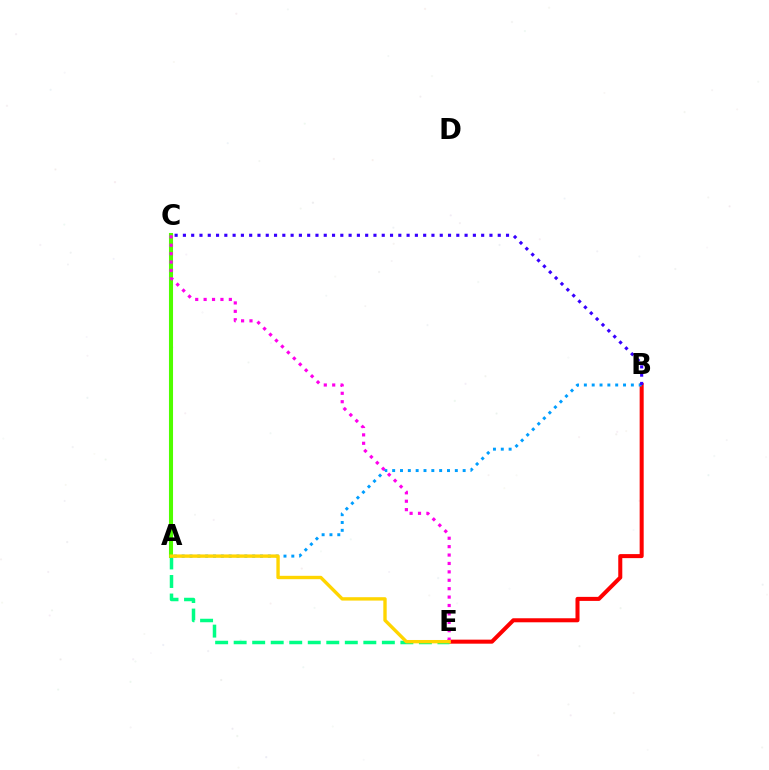{('B', 'E'): [{'color': '#ff0000', 'line_style': 'solid', 'thickness': 2.9}], ('A', 'B'): [{'color': '#009eff', 'line_style': 'dotted', 'thickness': 2.13}], ('A', 'E'): [{'color': '#00ff86', 'line_style': 'dashed', 'thickness': 2.52}, {'color': '#ffd500', 'line_style': 'solid', 'thickness': 2.43}], ('B', 'C'): [{'color': '#3700ff', 'line_style': 'dotted', 'thickness': 2.25}], ('A', 'C'): [{'color': '#4fff00', 'line_style': 'solid', 'thickness': 2.93}], ('C', 'E'): [{'color': '#ff00ed', 'line_style': 'dotted', 'thickness': 2.28}]}